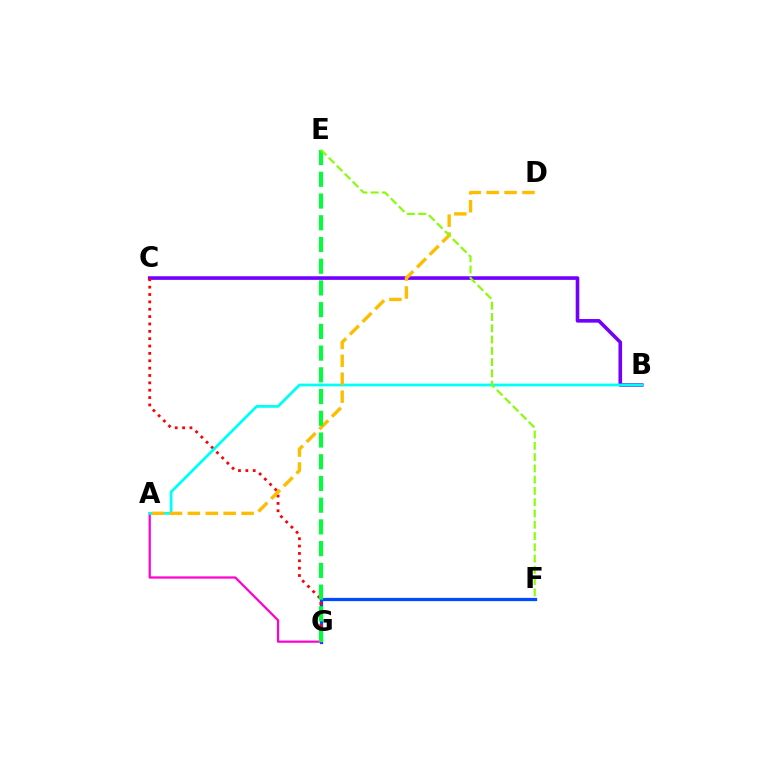{('B', 'C'): [{'color': '#7200ff', 'line_style': 'solid', 'thickness': 2.6}], ('F', 'G'): [{'color': '#004bff', 'line_style': 'solid', 'thickness': 2.34}], ('C', 'G'): [{'color': '#ff0000', 'line_style': 'dotted', 'thickness': 2.0}], ('A', 'G'): [{'color': '#ff00cf', 'line_style': 'solid', 'thickness': 1.6}], ('A', 'B'): [{'color': '#00fff6', 'line_style': 'solid', 'thickness': 2.0}], ('A', 'D'): [{'color': '#ffbd00', 'line_style': 'dashed', 'thickness': 2.43}], ('E', 'G'): [{'color': '#00ff39', 'line_style': 'dashed', 'thickness': 2.95}], ('E', 'F'): [{'color': '#84ff00', 'line_style': 'dashed', 'thickness': 1.53}]}